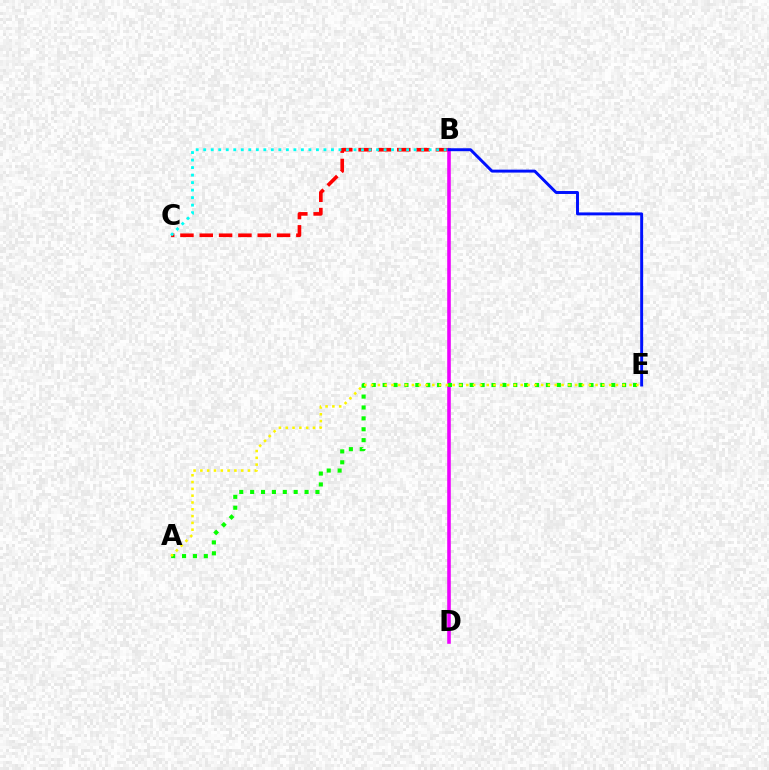{('B', 'C'): [{'color': '#ff0000', 'line_style': 'dashed', 'thickness': 2.63}, {'color': '#00fff6', 'line_style': 'dotted', 'thickness': 2.04}], ('B', 'D'): [{'color': '#ee00ff', 'line_style': 'solid', 'thickness': 2.58}], ('A', 'E'): [{'color': '#08ff00', 'line_style': 'dotted', 'thickness': 2.96}, {'color': '#fcf500', 'line_style': 'dotted', 'thickness': 1.85}], ('B', 'E'): [{'color': '#0010ff', 'line_style': 'solid', 'thickness': 2.12}]}